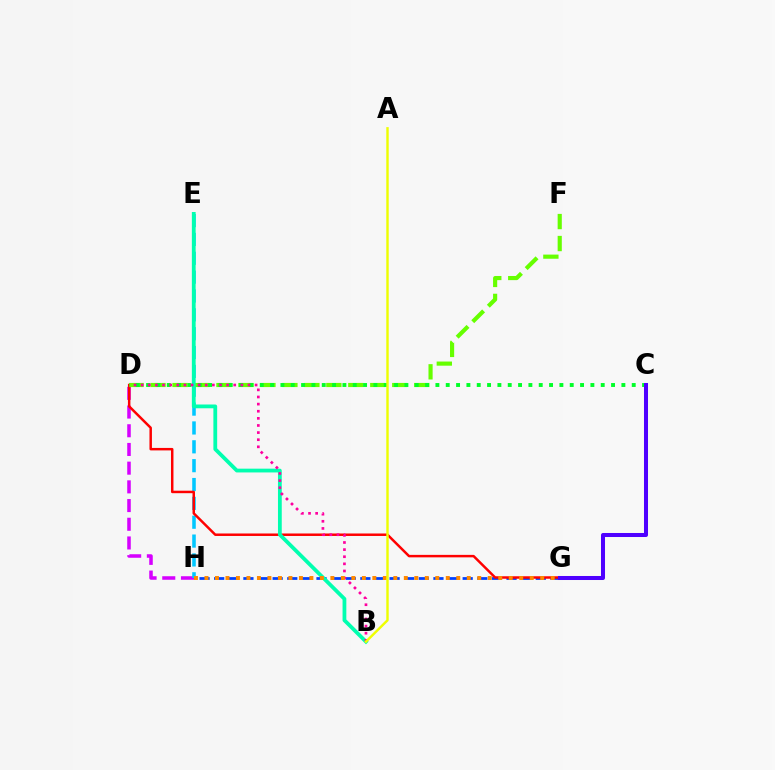{('D', 'H'): [{'color': '#d600ff', 'line_style': 'dashed', 'thickness': 2.54}], ('G', 'H'): [{'color': '#003fff', 'line_style': 'dashed', 'thickness': 1.99}, {'color': '#ff8800', 'line_style': 'dotted', 'thickness': 2.85}], ('E', 'H'): [{'color': '#00c7ff', 'line_style': 'dashed', 'thickness': 2.56}], ('D', 'G'): [{'color': '#ff0000', 'line_style': 'solid', 'thickness': 1.78}], ('D', 'F'): [{'color': '#66ff00', 'line_style': 'dashed', 'thickness': 2.99}], ('C', 'D'): [{'color': '#00ff27', 'line_style': 'dotted', 'thickness': 2.81}], ('B', 'E'): [{'color': '#00ffaf', 'line_style': 'solid', 'thickness': 2.72}], ('B', 'D'): [{'color': '#ff00a0', 'line_style': 'dotted', 'thickness': 1.93}], ('C', 'G'): [{'color': '#4f00ff', 'line_style': 'solid', 'thickness': 2.9}], ('A', 'B'): [{'color': '#eeff00', 'line_style': 'solid', 'thickness': 1.74}]}